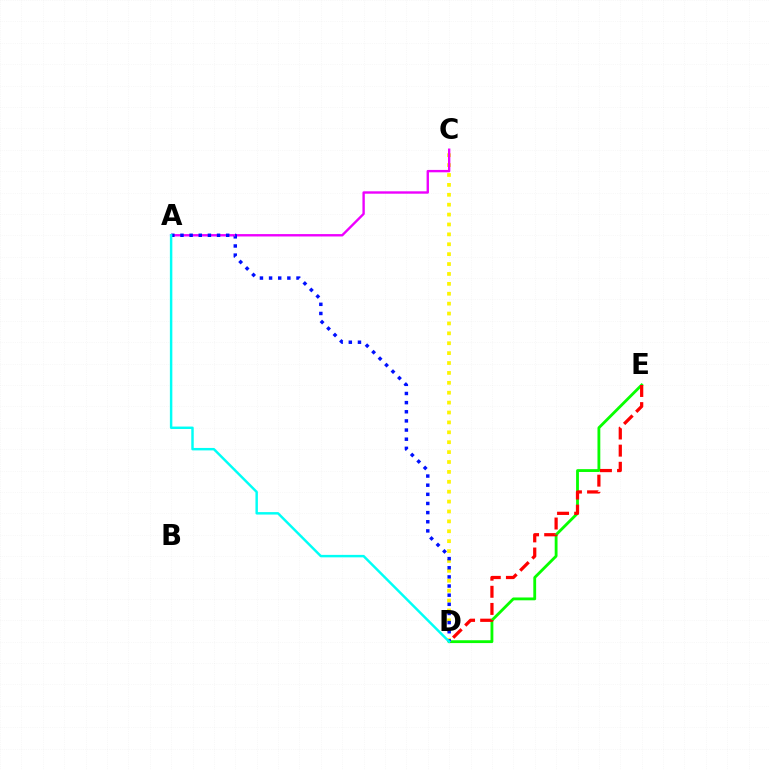{('D', 'E'): [{'color': '#08ff00', 'line_style': 'solid', 'thickness': 2.03}, {'color': '#ff0000', 'line_style': 'dashed', 'thickness': 2.33}], ('C', 'D'): [{'color': '#fcf500', 'line_style': 'dotted', 'thickness': 2.69}], ('A', 'C'): [{'color': '#ee00ff', 'line_style': 'solid', 'thickness': 1.71}], ('A', 'D'): [{'color': '#0010ff', 'line_style': 'dotted', 'thickness': 2.48}, {'color': '#00fff6', 'line_style': 'solid', 'thickness': 1.77}]}